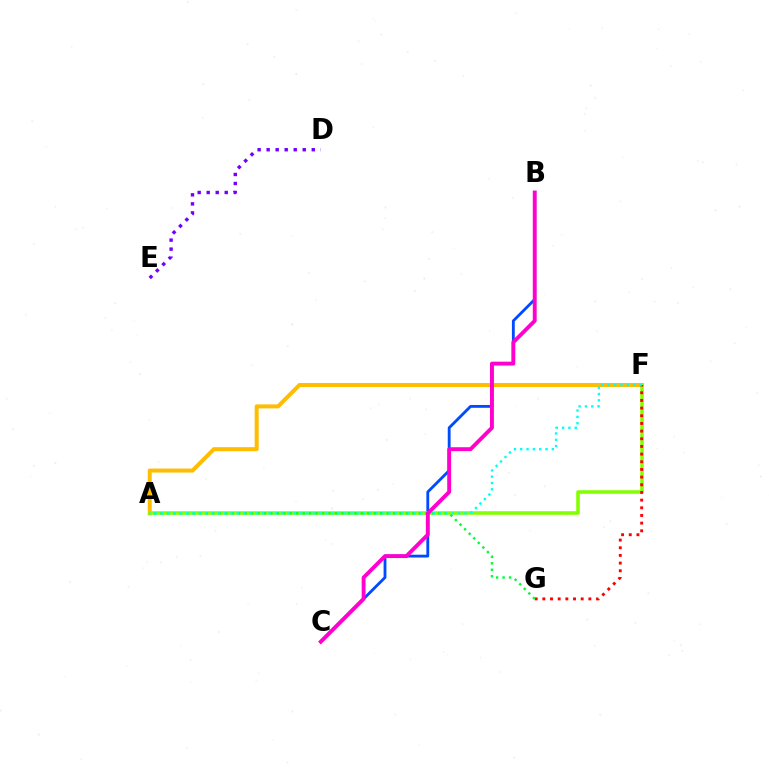{('D', 'E'): [{'color': '#7200ff', 'line_style': 'dotted', 'thickness': 2.45}], ('A', 'F'): [{'color': '#ffbd00', 'line_style': 'solid', 'thickness': 2.88}, {'color': '#84ff00', 'line_style': 'solid', 'thickness': 2.56}, {'color': '#00fff6', 'line_style': 'dotted', 'thickness': 1.72}], ('B', 'C'): [{'color': '#004bff', 'line_style': 'solid', 'thickness': 2.04}, {'color': '#ff00cf', 'line_style': 'solid', 'thickness': 2.79}], ('F', 'G'): [{'color': '#ff0000', 'line_style': 'dotted', 'thickness': 2.08}], ('A', 'G'): [{'color': '#00ff39', 'line_style': 'dotted', 'thickness': 1.76}]}